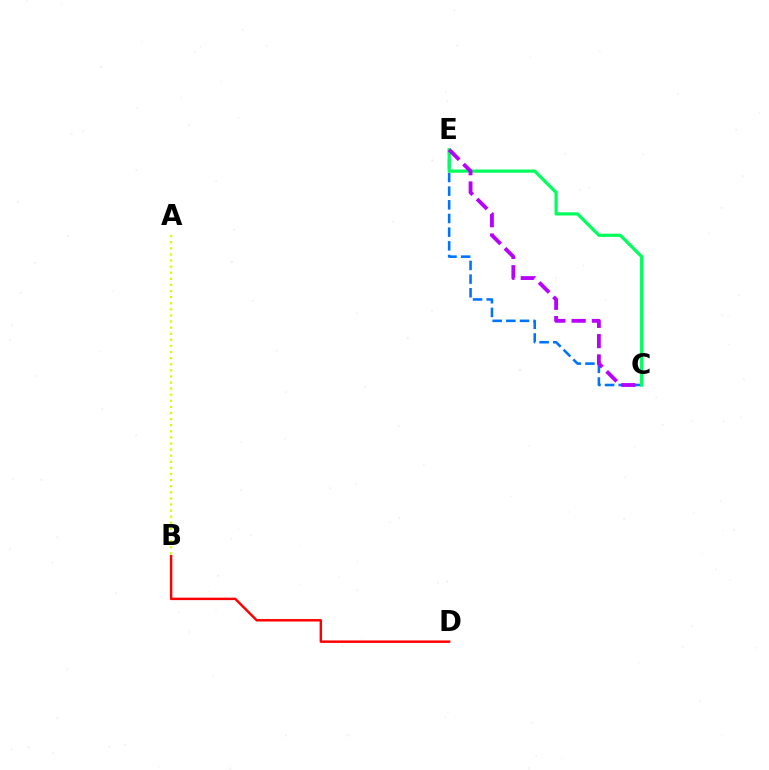{('C', 'E'): [{'color': '#0074ff', 'line_style': 'dashed', 'thickness': 1.86}, {'color': '#00ff5c', 'line_style': 'solid', 'thickness': 2.31}, {'color': '#b900ff', 'line_style': 'dashed', 'thickness': 2.76}], ('B', 'D'): [{'color': '#ff0000', 'line_style': 'solid', 'thickness': 1.76}], ('A', 'B'): [{'color': '#d1ff00', 'line_style': 'dotted', 'thickness': 1.66}]}